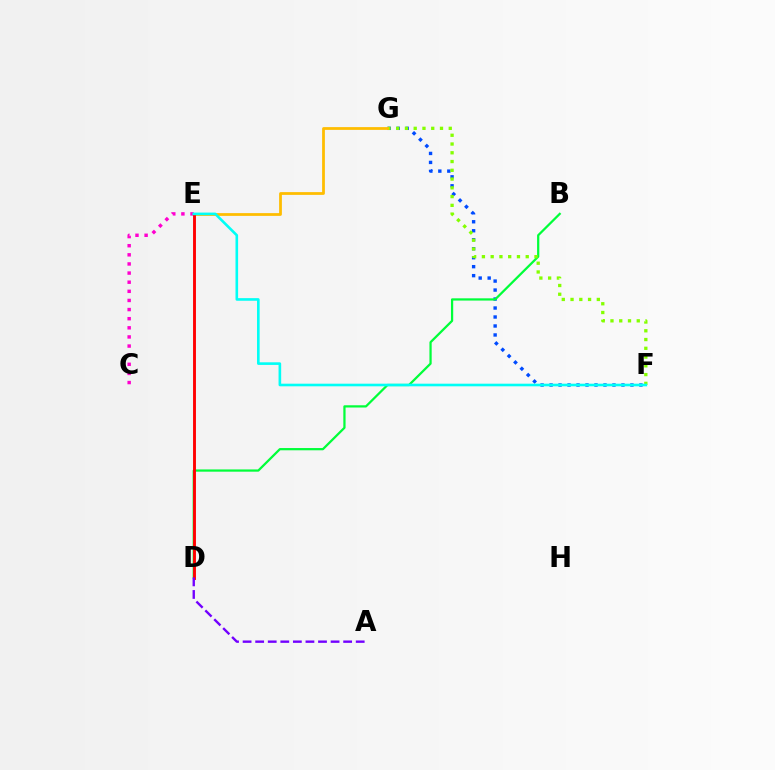{('F', 'G'): [{'color': '#004bff', 'line_style': 'dotted', 'thickness': 2.44}, {'color': '#84ff00', 'line_style': 'dotted', 'thickness': 2.38}], ('B', 'D'): [{'color': '#00ff39', 'line_style': 'solid', 'thickness': 1.61}], ('E', 'G'): [{'color': '#ffbd00', 'line_style': 'solid', 'thickness': 1.99}], ('C', 'E'): [{'color': '#ff00cf', 'line_style': 'dotted', 'thickness': 2.48}], ('D', 'E'): [{'color': '#ff0000', 'line_style': 'solid', 'thickness': 2.09}], ('E', 'F'): [{'color': '#00fff6', 'line_style': 'solid', 'thickness': 1.88}], ('A', 'D'): [{'color': '#7200ff', 'line_style': 'dashed', 'thickness': 1.71}]}